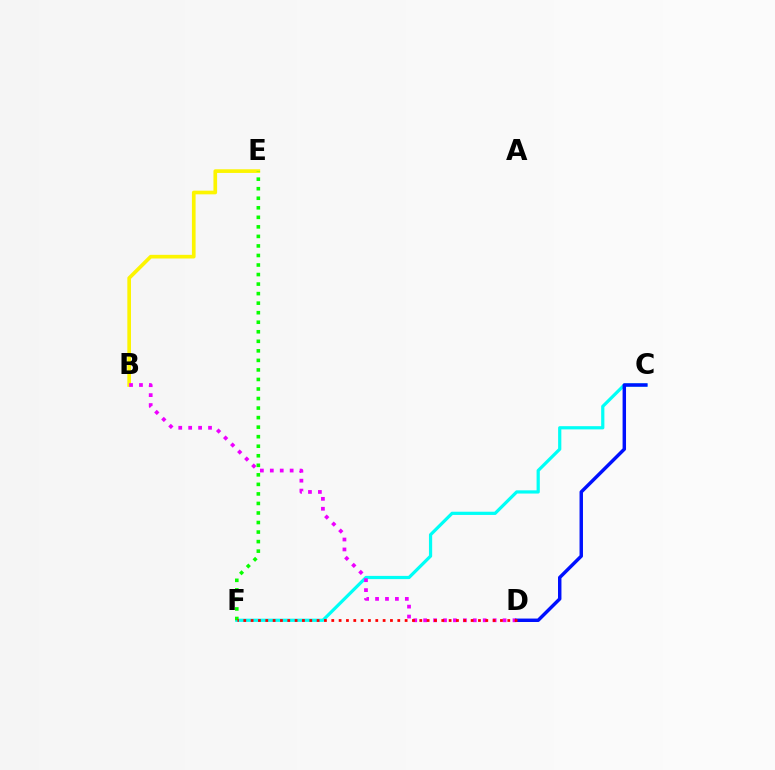{('B', 'E'): [{'color': '#fcf500', 'line_style': 'solid', 'thickness': 2.64}], ('C', 'F'): [{'color': '#00fff6', 'line_style': 'solid', 'thickness': 2.32}], ('B', 'D'): [{'color': '#ee00ff', 'line_style': 'dotted', 'thickness': 2.7}], ('E', 'F'): [{'color': '#08ff00', 'line_style': 'dotted', 'thickness': 2.59}], ('C', 'D'): [{'color': '#0010ff', 'line_style': 'solid', 'thickness': 2.48}], ('D', 'F'): [{'color': '#ff0000', 'line_style': 'dotted', 'thickness': 1.99}]}